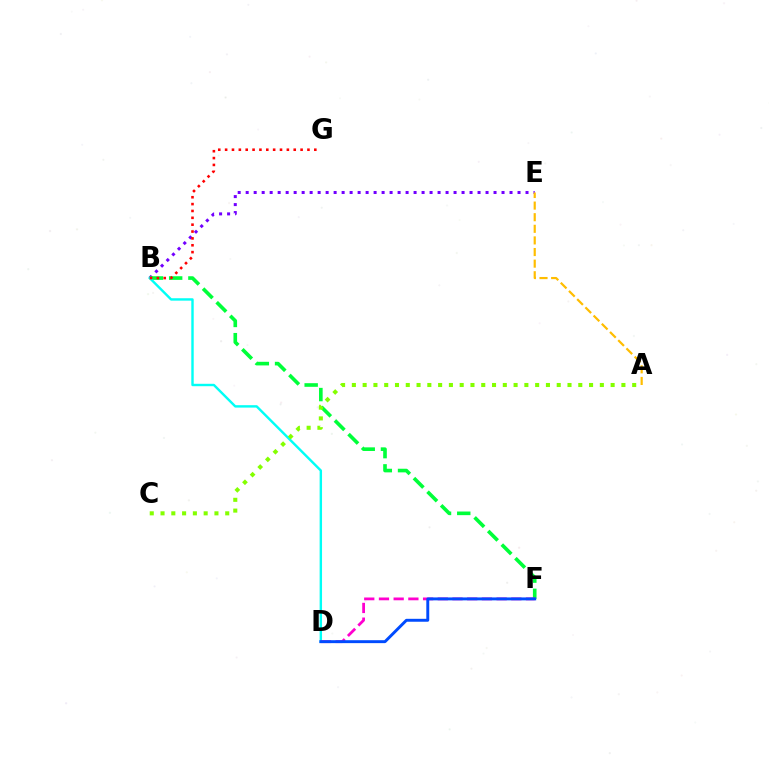{('B', 'E'): [{'color': '#7200ff', 'line_style': 'dotted', 'thickness': 2.17}], ('B', 'F'): [{'color': '#00ff39', 'line_style': 'dashed', 'thickness': 2.61}], ('B', 'D'): [{'color': '#00fff6', 'line_style': 'solid', 'thickness': 1.74}], ('D', 'F'): [{'color': '#ff00cf', 'line_style': 'dashed', 'thickness': 2.0}, {'color': '#004bff', 'line_style': 'solid', 'thickness': 2.11}], ('B', 'G'): [{'color': '#ff0000', 'line_style': 'dotted', 'thickness': 1.86}], ('A', 'E'): [{'color': '#ffbd00', 'line_style': 'dashed', 'thickness': 1.58}], ('A', 'C'): [{'color': '#84ff00', 'line_style': 'dotted', 'thickness': 2.93}]}